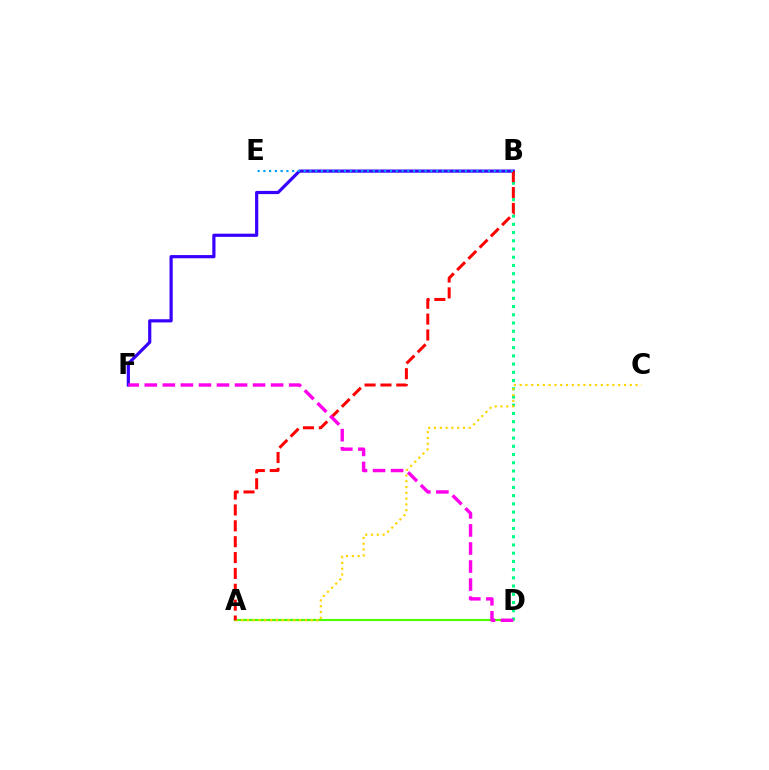{('A', 'D'): [{'color': '#4fff00', 'line_style': 'solid', 'thickness': 1.57}], ('B', 'D'): [{'color': '#00ff86', 'line_style': 'dotted', 'thickness': 2.23}], ('A', 'C'): [{'color': '#ffd500', 'line_style': 'dotted', 'thickness': 1.57}], ('B', 'F'): [{'color': '#3700ff', 'line_style': 'solid', 'thickness': 2.29}], ('A', 'B'): [{'color': '#ff0000', 'line_style': 'dashed', 'thickness': 2.16}], ('B', 'E'): [{'color': '#009eff', 'line_style': 'dotted', 'thickness': 1.56}], ('D', 'F'): [{'color': '#ff00ed', 'line_style': 'dashed', 'thickness': 2.45}]}